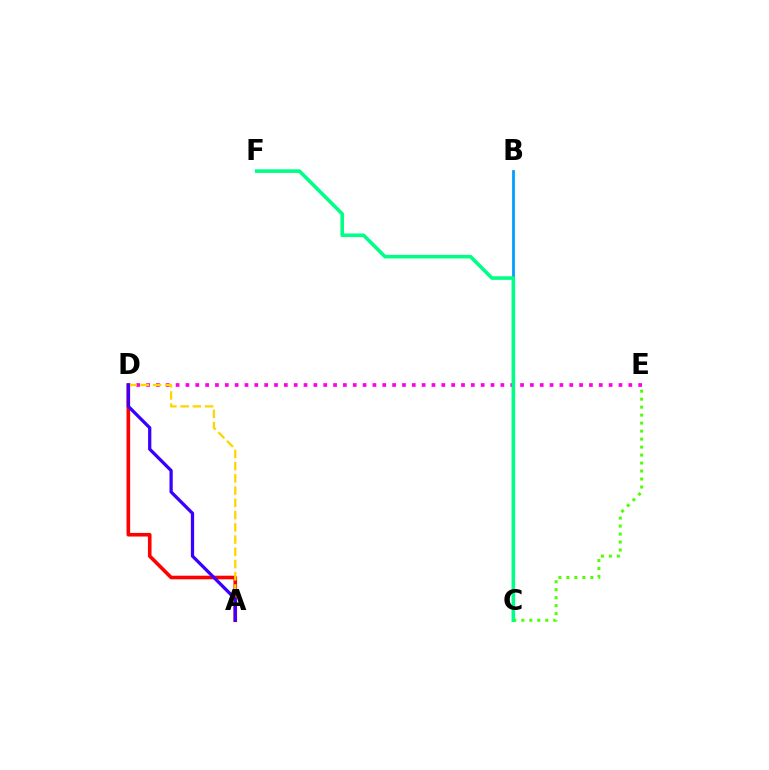{('B', 'C'): [{'color': '#009eff', 'line_style': 'solid', 'thickness': 2.0}], ('A', 'D'): [{'color': '#ff0000', 'line_style': 'solid', 'thickness': 2.6}, {'color': '#ffd500', 'line_style': 'dashed', 'thickness': 1.66}, {'color': '#3700ff', 'line_style': 'solid', 'thickness': 2.34}], ('D', 'E'): [{'color': '#ff00ed', 'line_style': 'dotted', 'thickness': 2.67}], ('C', 'E'): [{'color': '#4fff00', 'line_style': 'dotted', 'thickness': 2.17}], ('C', 'F'): [{'color': '#00ff86', 'line_style': 'solid', 'thickness': 2.58}]}